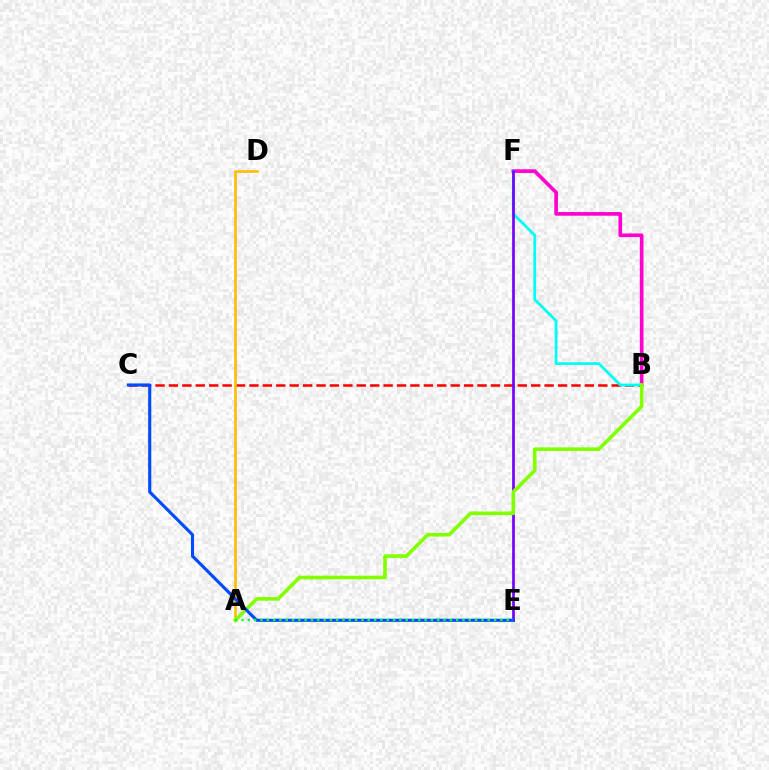{('B', 'C'): [{'color': '#ff0000', 'line_style': 'dashed', 'thickness': 1.82}], ('B', 'F'): [{'color': '#ff00cf', 'line_style': 'solid', 'thickness': 2.63}, {'color': '#00fff6', 'line_style': 'solid', 'thickness': 1.99}], ('A', 'D'): [{'color': '#ffbd00', 'line_style': 'solid', 'thickness': 1.92}], ('E', 'F'): [{'color': '#7200ff', 'line_style': 'solid', 'thickness': 1.94}], ('A', 'B'): [{'color': '#84ff00', 'line_style': 'solid', 'thickness': 2.61}], ('C', 'E'): [{'color': '#004bff', 'line_style': 'solid', 'thickness': 2.24}], ('A', 'E'): [{'color': '#00ff39', 'line_style': 'dotted', 'thickness': 1.72}]}